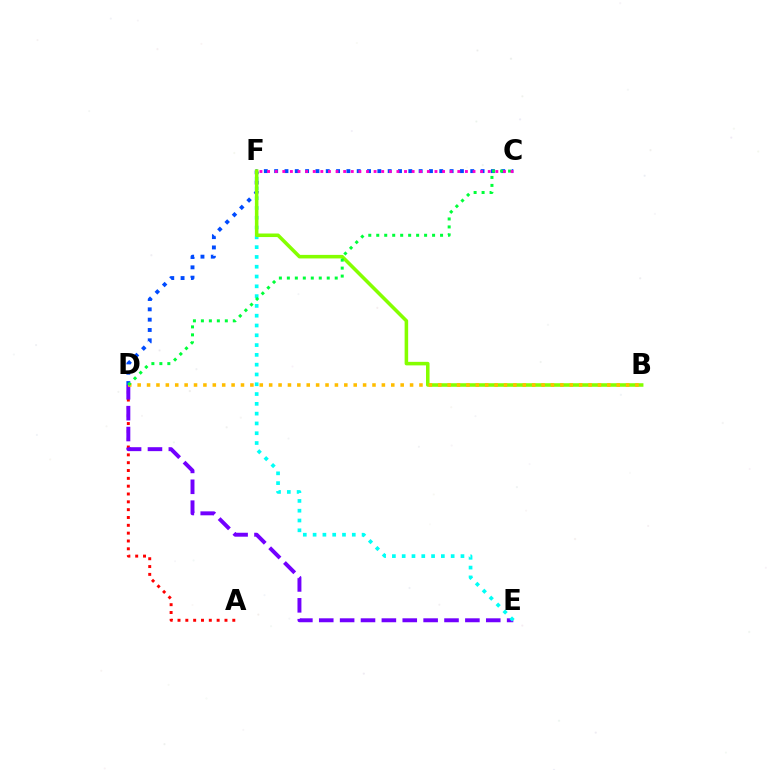{('A', 'D'): [{'color': '#ff0000', 'line_style': 'dotted', 'thickness': 2.13}], ('D', 'E'): [{'color': '#7200ff', 'line_style': 'dashed', 'thickness': 2.84}], ('E', 'F'): [{'color': '#00fff6', 'line_style': 'dotted', 'thickness': 2.66}], ('C', 'D'): [{'color': '#004bff', 'line_style': 'dotted', 'thickness': 2.8}, {'color': '#00ff39', 'line_style': 'dotted', 'thickness': 2.17}], ('B', 'F'): [{'color': '#84ff00', 'line_style': 'solid', 'thickness': 2.55}], ('B', 'D'): [{'color': '#ffbd00', 'line_style': 'dotted', 'thickness': 2.55}], ('C', 'F'): [{'color': '#ff00cf', 'line_style': 'dotted', 'thickness': 2.07}]}